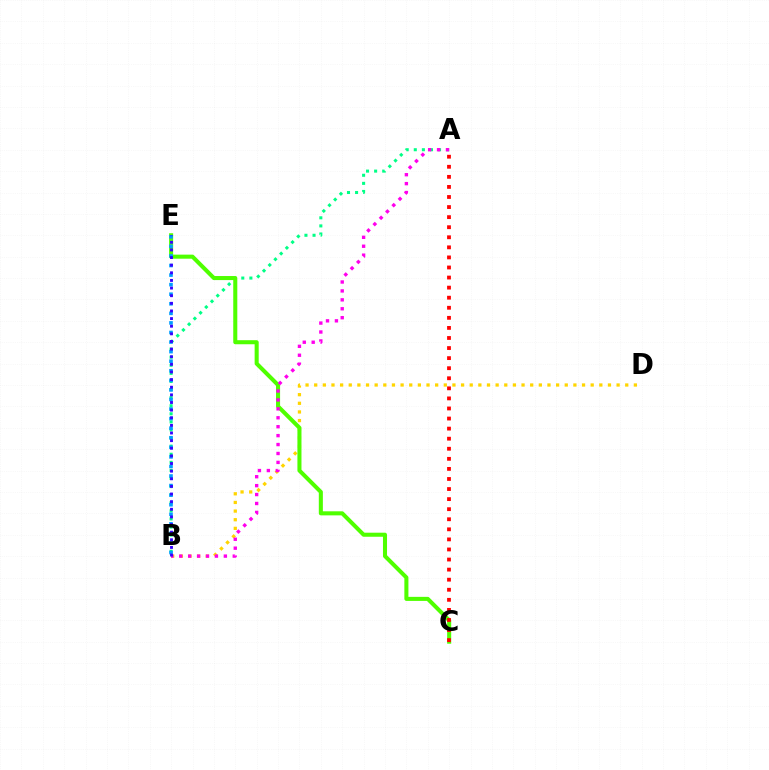{('A', 'B'): [{'color': '#00ff86', 'line_style': 'dotted', 'thickness': 2.2}, {'color': '#ff00ed', 'line_style': 'dotted', 'thickness': 2.42}], ('B', 'D'): [{'color': '#ffd500', 'line_style': 'dotted', 'thickness': 2.35}], ('C', 'E'): [{'color': '#4fff00', 'line_style': 'solid', 'thickness': 2.92}], ('B', 'E'): [{'color': '#009eff', 'line_style': 'dotted', 'thickness': 2.6}, {'color': '#3700ff', 'line_style': 'dotted', 'thickness': 2.07}], ('A', 'C'): [{'color': '#ff0000', 'line_style': 'dotted', 'thickness': 2.74}]}